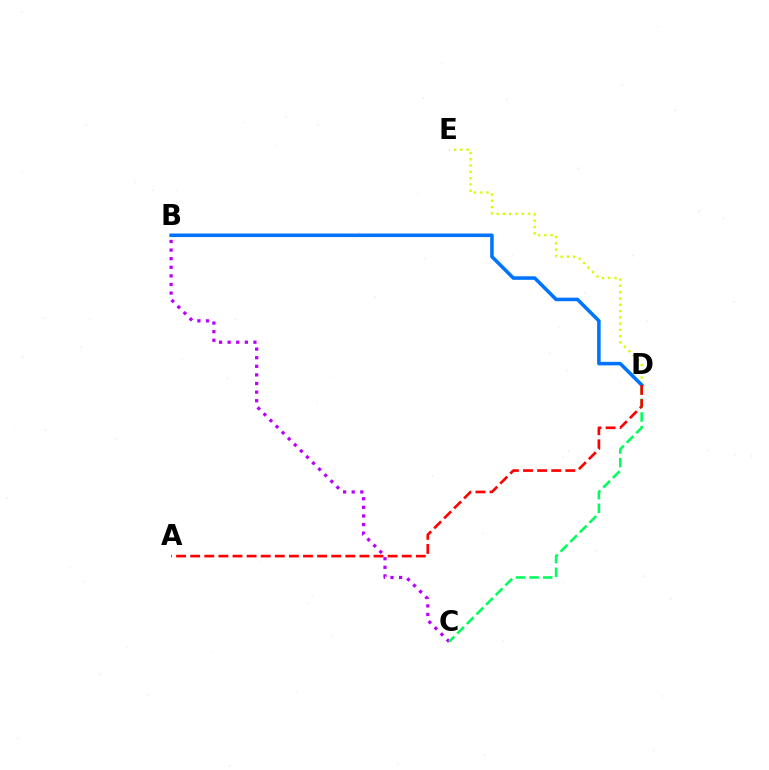{('B', 'C'): [{'color': '#b900ff', 'line_style': 'dotted', 'thickness': 2.34}], ('C', 'D'): [{'color': '#00ff5c', 'line_style': 'dashed', 'thickness': 1.85}], ('D', 'E'): [{'color': '#d1ff00', 'line_style': 'dotted', 'thickness': 1.71}], ('B', 'D'): [{'color': '#0074ff', 'line_style': 'solid', 'thickness': 2.56}], ('A', 'D'): [{'color': '#ff0000', 'line_style': 'dashed', 'thickness': 1.92}]}